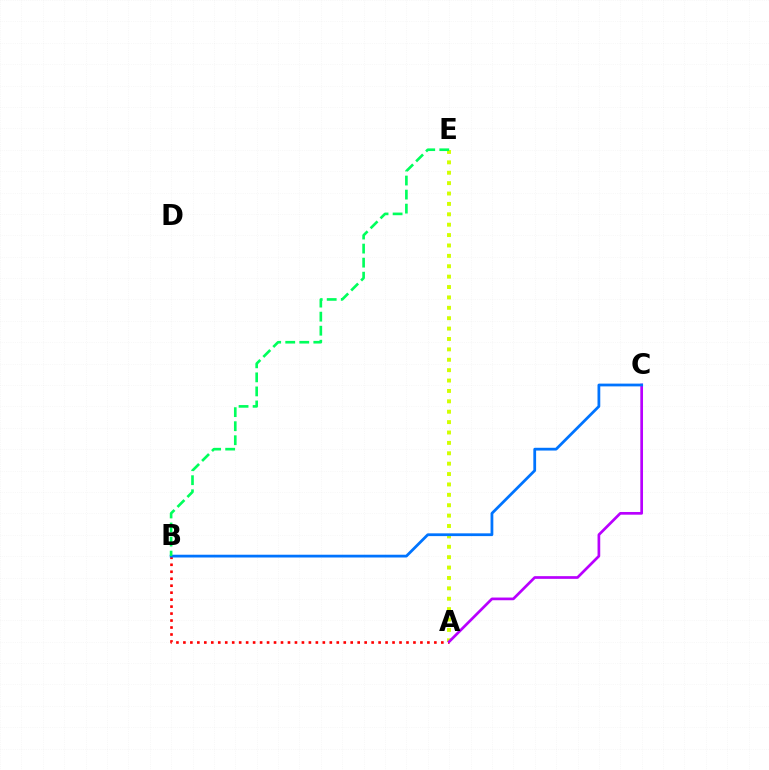{('A', 'B'): [{'color': '#ff0000', 'line_style': 'dotted', 'thickness': 1.89}], ('A', 'E'): [{'color': '#d1ff00', 'line_style': 'dotted', 'thickness': 2.82}], ('A', 'C'): [{'color': '#b900ff', 'line_style': 'solid', 'thickness': 1.94}], ('B', 'C'): [{'color': '#0074ff', 'line_style': 'solid', 'thickness': 1.99}], ('B', 'E'): [{'color': '#00ff5c', 'line_style': 'dashed', 'thickness': 1.91}]}